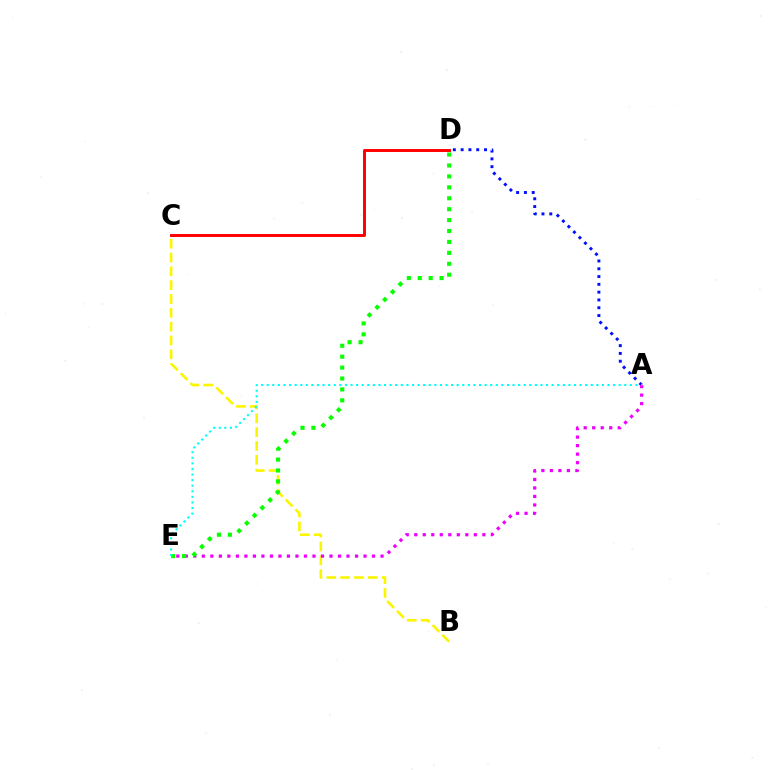{('B', 'C'): [{'color': '#fcf500', 'line_style': 'dashed', 'thickness': 1.88}], ('C', 'D'): [{'color': '#ff0000', 'line_style': 'solid', 'thickness': 2.12}], ('A', 'D'): [{'color': '#0010ff', 'line_style': 'dotted', 'thickness': 2.12}], ('A', 'E'): [{'color': '#ee00ff', 'line_style': 'dotted', 'thickness': 2.31}, {'color': '#00fff6', 'line_style': 'dotted', 'thickness': 1.52}], ('D', 'E'): [{'color': '#08ff00', 'line_style': 'dotted', 'thickness': 2.97}]}